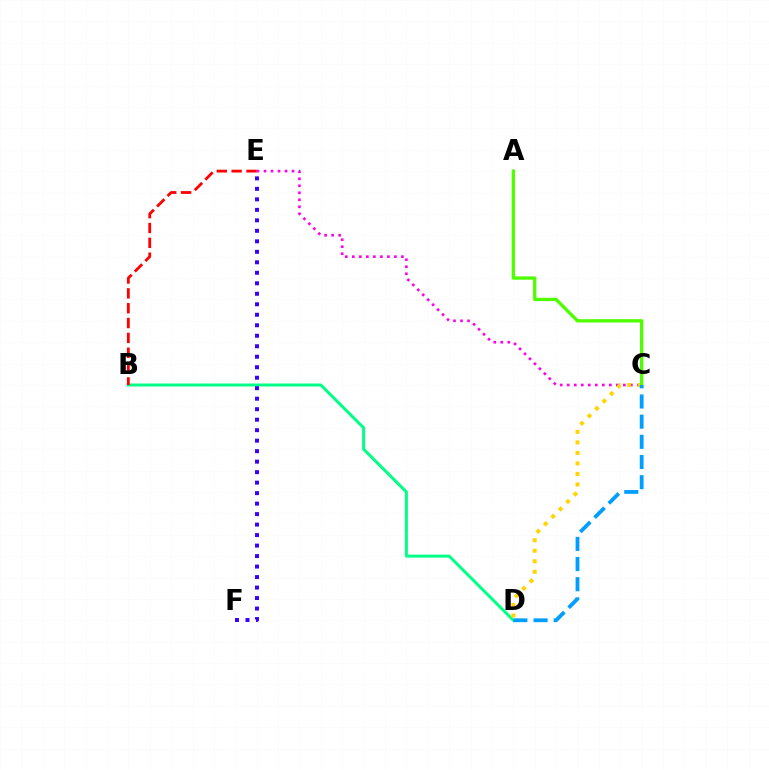{('B', 'D'): [{'color': '#00ff86', 'line_style': 'solid', 'thickness': 2.14}], ('C', 'E'): [{'color': '#ff00ed', 'line_style': 'dotted', 'thickness': 1.91}], ('C', 'D'): [{'color': '#ffd500', 'line_style': 'dotted', 'thickness': 2.85}, {'color': '#009eff', 'line_style': 'dashed', 'thickness': 2.74}], ('B', 'E'): [{'color': '#ff0000', 'line_style': 'dashed', 'thickness': 2.02}], ('A', 'C'): [{'color': '#4fff00', 'line_style': 'solid', 'thickness': 2.4}], ('E', 'F'): [{'color': '#3700ff', 'line_style': 'dotted', 'thickness': 2.85}]}